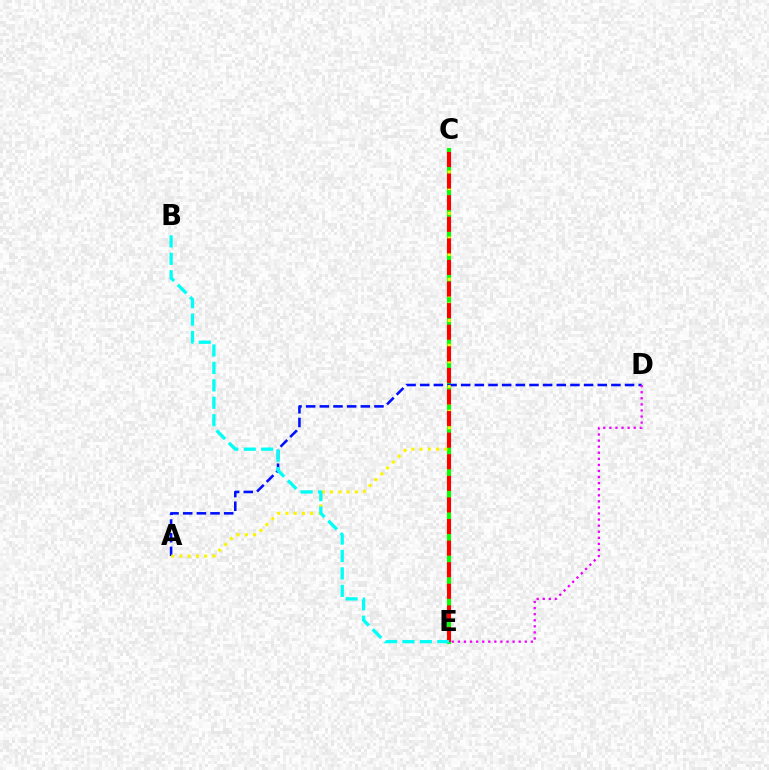{('C', 'E'): [{'color': '#08ff00', 'line_style': 'solid', 'thickness': 2.96}, {'color': '#ff0000', 'line_style': 'dashed', 'thickness': 2.93}], ('A', 'D'): [{'color': '#0010ff', 'line_style': 'dashed', 'thickness': 1.86}], ('A', 'C'): [{'color': '#fcf500', 'line_style': 'dotted', 'thickness': 2.24}], ('B', 'E'): [{'color': '#00fff6', 'line_style': 'dashed', 'thickness': 2.37}], ('D', 'E'): [{'color': '#ee00ff', 'line_style': 'dotted', 'thickness': 1.65}]}